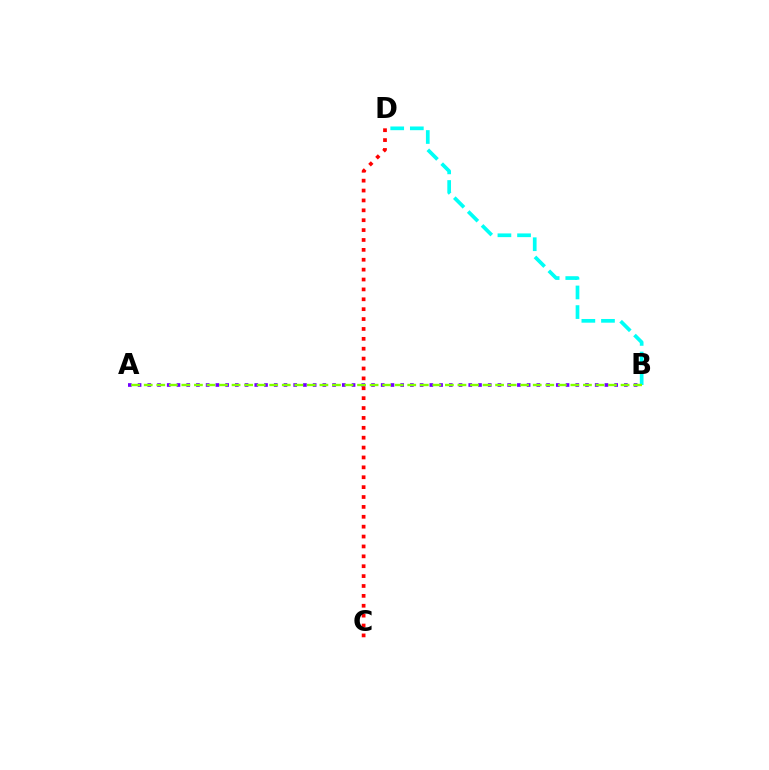{('A', 'B'): [{'color': '#7200ff', 'line_style': 'dotted', 'thickness': 2.64}, {'color': '#84ff00', 'line_style': 'dashed', 'thickness': 1.7}], ('C', 'D'): [{'color': '#ff0000', 'line_style': 'dotted', 'thickness': 2.69}], ('B', 'D'): [{'color': '#00fff6', 'line_style': 'dashed', 'thickness': 2.67}]}